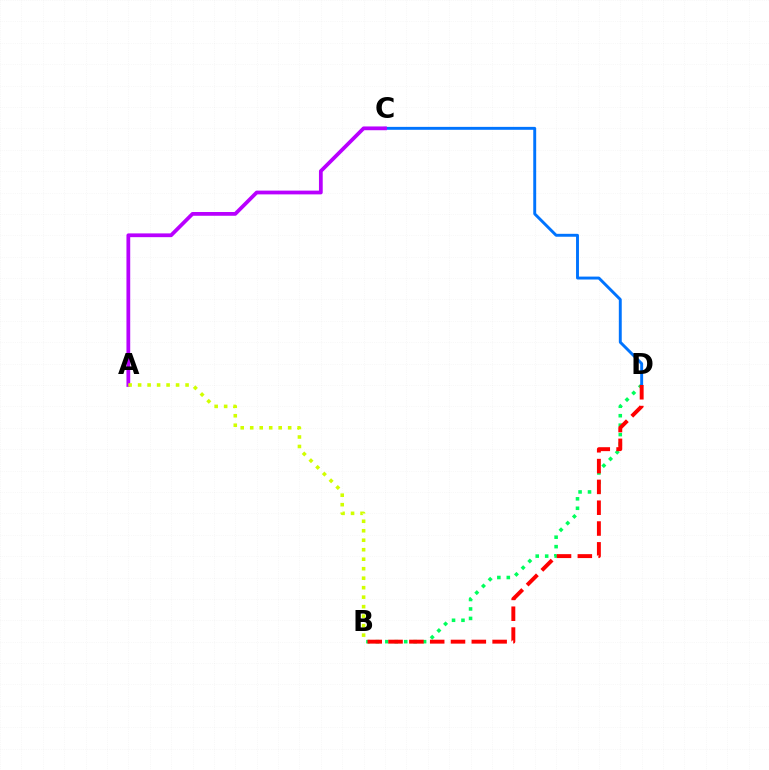{('B', 'D'): [{'color': '#00ff5c', 'line_style': 'dotted', 'thickness': 2.57}, {'color': '#ff0000', 'line_style': 'dashed', 'thickness': 2.83}], ('C', 'D'): [{'color': '#0074ff', 'line_style': 'solid', 'thickness': 2.1}], ('A', 'C'): [{'color': '#b900ff', 'line_style': 'solid', 'thickness': 2.71}], ('A', 'B'): [{'color': '#d1ff00', 'line_style': 'dotted', 'thickness': 2.58}]}